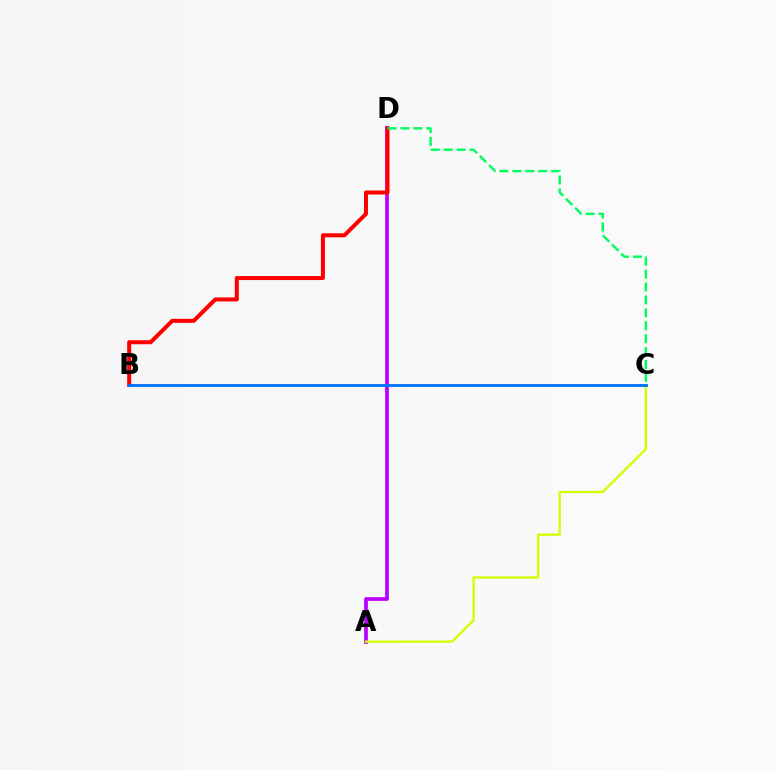{('A', 'D'): [{'color': '#b900ff', 'line_style': 'solid', 'thickness': 2.67}], ('B', 'D'): [{'color': '#ff0000', 'line_style': 'solid', 'thickness': 2.89}], ('A', 'C'): [{'color': '#d1ff00', 'line_style': 'solid', 'thickness': 1.67}], ('B', 'C'): [{'color': '#0074ff', 'line_style': 'solid', 'thickness': 2.07}], ('C', 'D'): [{'color': '#00ff5c', 'line_style': 'dashed', 'thickness': 1.76}]}